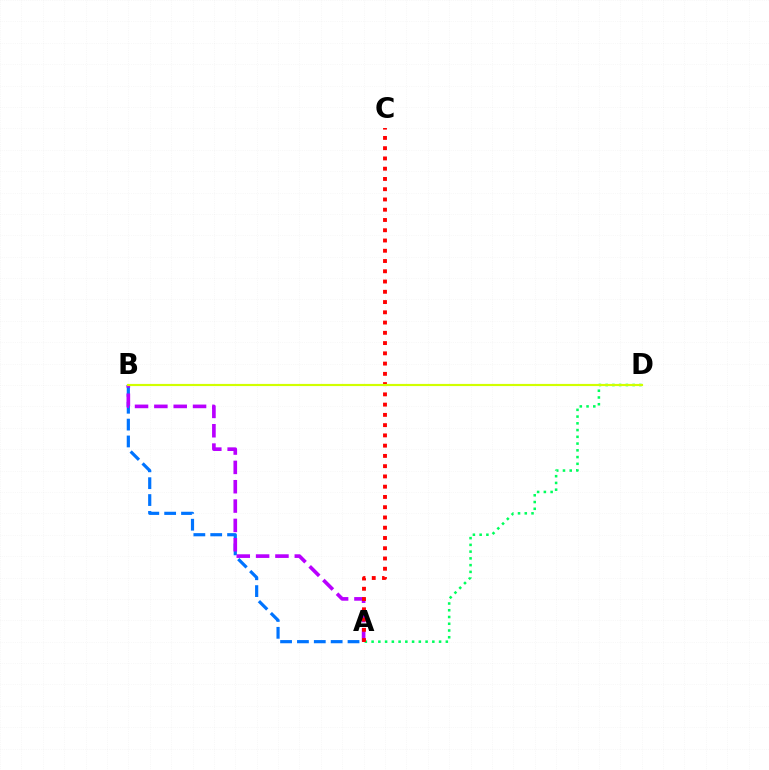{('A', 'B'): [{'color': '#0074ff', 'line_style': 'dashed', 'thickness': 2.29}, {'color': '#b900ff', 'line_style': 'dashed', 'thickness': 2.63}], ('A', 'D'): [{'color': '#00ff5c', 'line_style': 'dotted', 'thickness': 1.83}], ('A', 'C'): [{'color': '#ff0000', 'line_style': 'dotted', 'thickness': 2.79}], ('B', 'D'): [{'color': '#d1ff00', 'line_style': 'solid', 'thickness': 1.57}]}